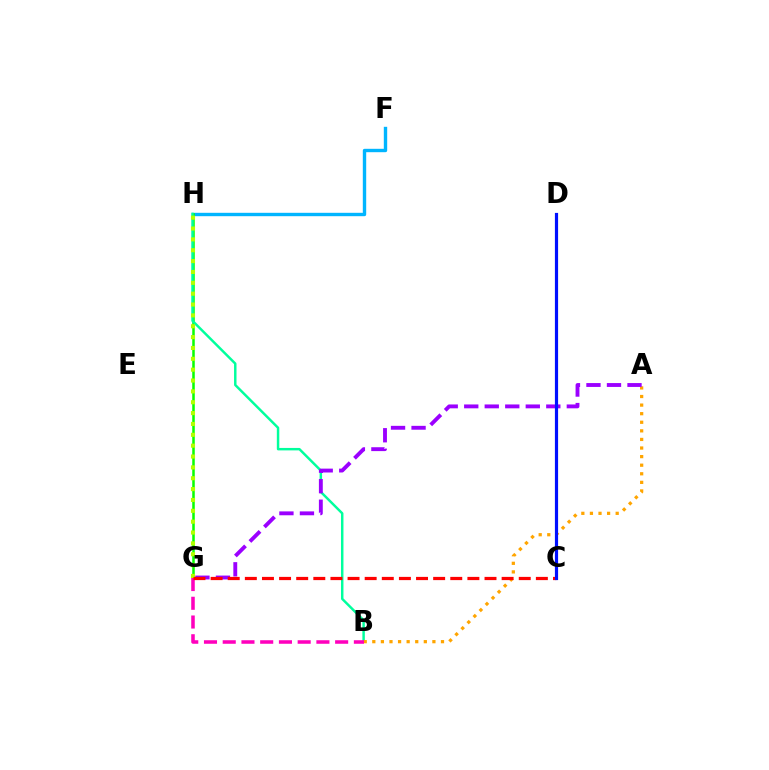{('F', 'H'): [{'color': '#00b5ff', 'line_style': 'solid', 'thickness': 2.44}], ('G', 'H'): [{'color': '#08ff00', 'line_style': 'solid', 'thickness': 1.82}, {'color': '#b3ff00', 'line_style': 'dotted', 'thickness': 2.95}], ('B', 'H'): [{'color': '#00ff9d', 'line_style': 'solid', 'thickness': 1.77}], ('A', 'B'): [{'color': '#ffa500', 'line_style': 'dotted', 'thickness': 2.33}], ('A', 'G'): [{'color': '#9b00ff', 'line_style': 'dashed', 'thickness': 2.79}], ('B', 'G'): [{'color': '#ff00bd', 'line_style': 'dashed', 'thickness': 2.55}], ('C', 'G'): [{'color': '#ff0000', 'line_style': 'dashed', 'thickness': 2.33}], ('C', 'D'): [{'color': '#0010ff', 'line_style': 'solid', 'thickness': 2.29}]}